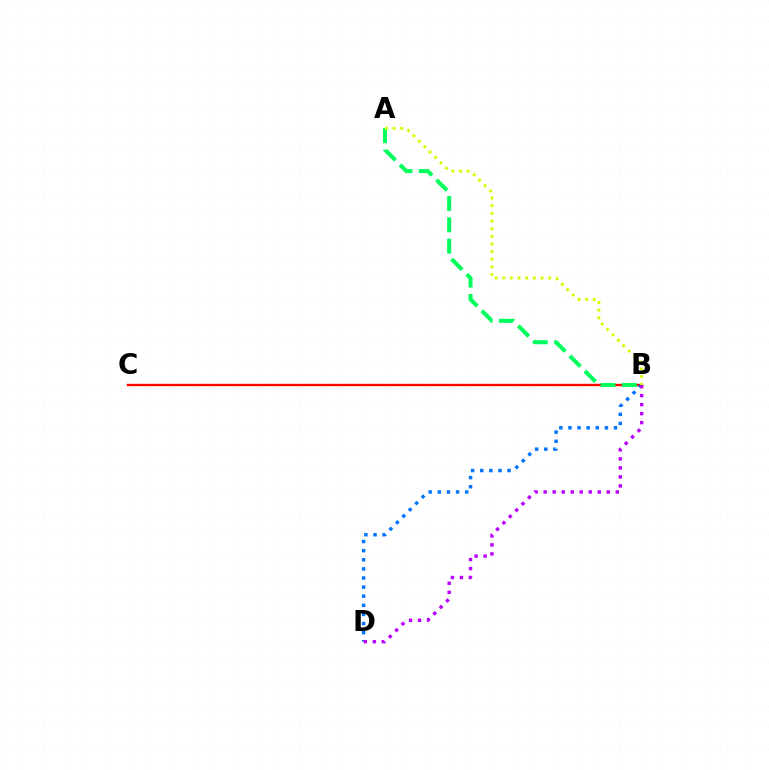{('B', 'C'): [{'color': '#ff0000', 'line_style': 'solid', 'thickness': 1.72}], ('B', 'D'): [{'color': '#0074ff', 'line_style': 'dotted', 'thickness': 2.48}, {'color': '#b900ff', 'line_style': 'dotted', 'thickness': 2.45}], ('A', 'B'): [{'color': '#00ff5c', 'line_style': 'dashed', 'thickness': 2.9}, {'color': '#d1ff00', 'line_style': 'dotted', 'thickness': 2.08}]}